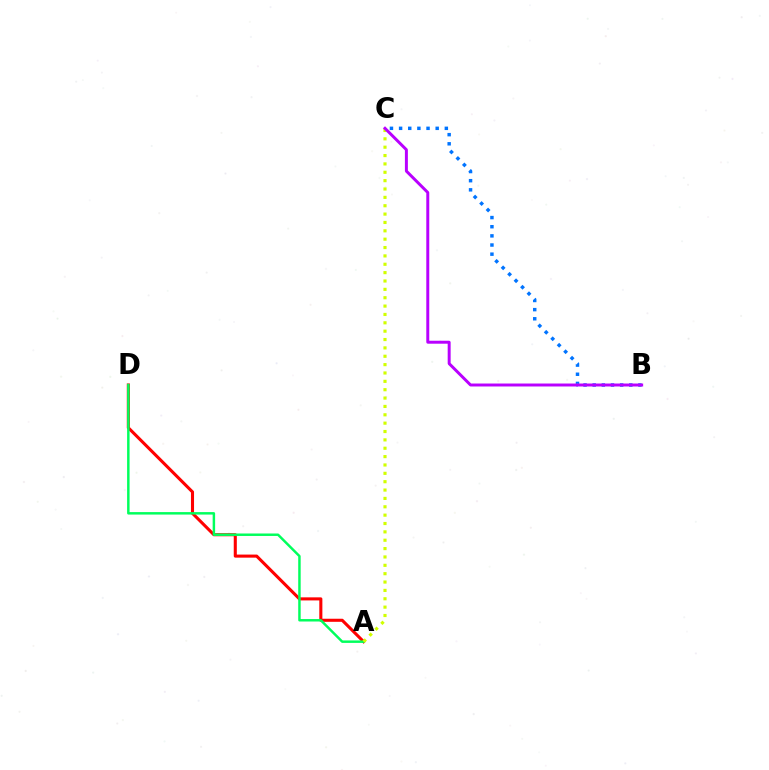{('A', 'D'): [{'color': '#ff0000', 'line_style': 'solid', 'thickness': 2.21}, {'color': '#00ff5c', 'line_style': 'solid', 'thickness': 1.78}], ('A', 'C'): [{'color': '#d1ff00', 'line_style': 'dotted', 'thickness': 2.27}], ('B', 'C'): [{'color': '#0074ff', 'line_style': 'dotted', 'thickness': 2.49}, {'color': '#b900ff', 'line_style': 'solid', 'thickness': 2.13}]}